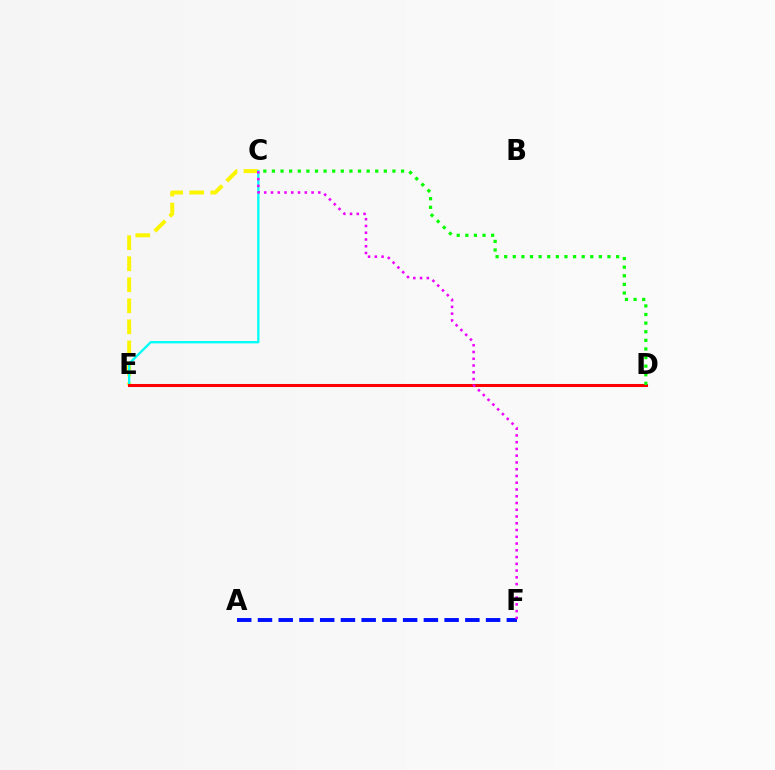{('C', 'E'): [{'color': '#fcf500', 'line_style': 'dashed', 'thickness': 2.86}, {'color': '#00fff6', 'line_style': 'solid', 'thickness': 1.68}], ('D', 'E'): [{'color': '#ff0000', 'line_style': 'solid', 'thickness': 2.19}], ('A', 'F'): [{'color': '#0010ff', 'line_style': 'dashed', 'thickness': 2.82}], ('C', 'F'): [{'color': '#ee00ff', 'line_style': 'dotted', 'thickness': 1.84}], ('C', 'D'): [{'color': '#08ff00', 'line_style': 'dotted', 'thickness': 2.34}]}